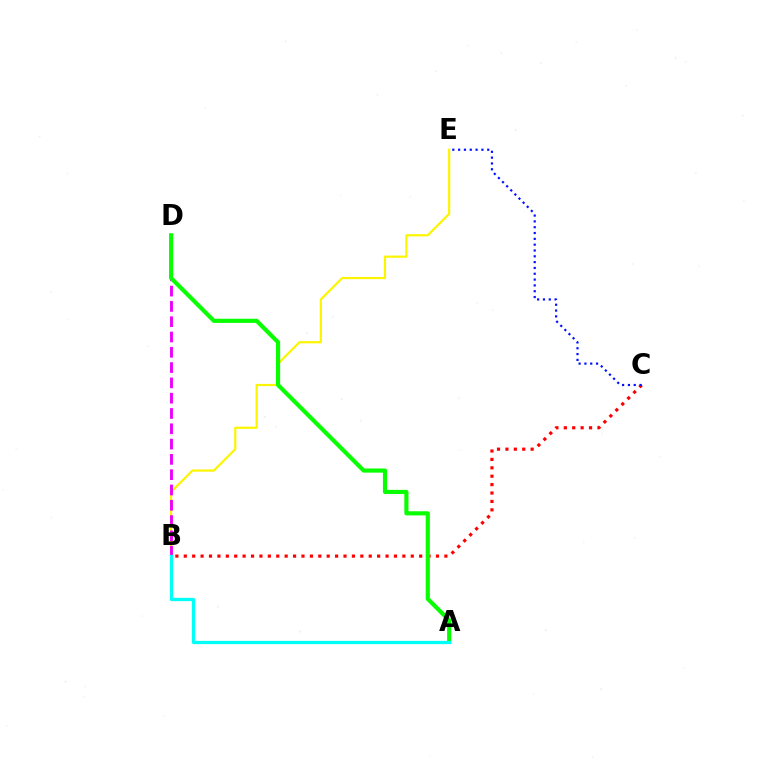{('B', 'E'): [{'color': '#fcf500', 'line_style': 'solid', 'thickness': 1.58}], ('B', 'C'): [{'color': '#ff0000', 'line_style': 'dotted', 'thickness': 2.28}], ('B', 'D'): [{'color': '#ee00ff', 'line_style': 'dashed', 'thickness': 2.08}], ('A', 'D'): [{'color': '#08ff00', 'line_style': 'solid', 'thickness': 2.98}], ('C', 'E'): [{'color': '#0010ff', 'line_style': 'dotted', 'thickness': 1.58}], ('A', 'B'): [{'color': '#00fff6', 'line_style': 'solid', 'thickness': 2.34}]}